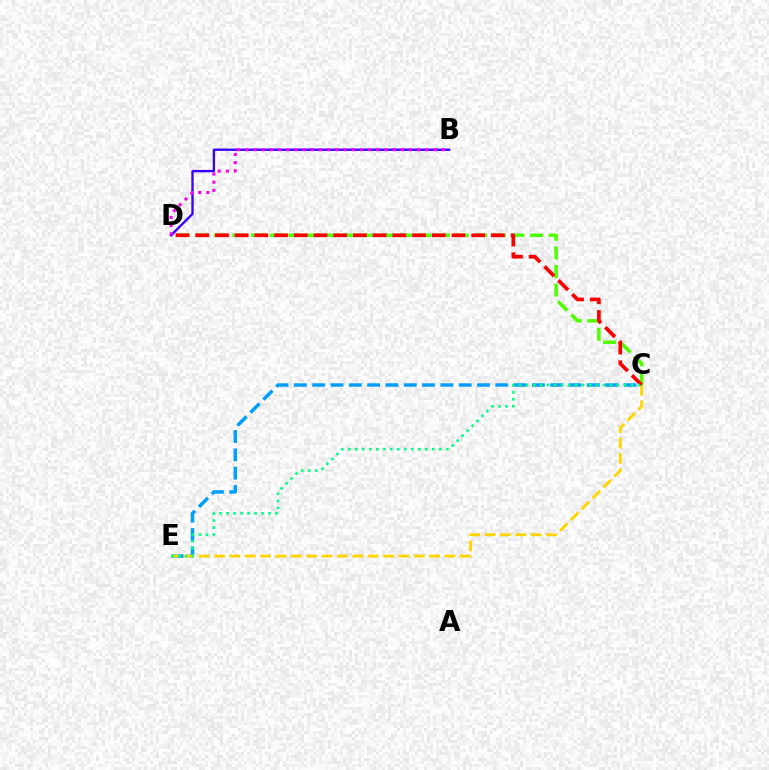{('C', 'E'): [{'color': '#009eff', 'line_style': 'dashed', 'thickness': 2.49}, {'color': '#ffd500', 'line_style': 'dashed', 'thickness': 2.09}, {'color': '#00ff86', 'line_style': 'dotted', 'thickness': 1.9}], ('B', 'D'): [{'color': '#3700ff', 'line_style': 'solid', 'thickness': 1.7}, {'color': '#ff00ed', 'line_style': 'dotted', 'thickness': 2.22}], ('C', 'D'): [{'color': '#4fff00', 'line_style': 'dashed', 'thickness': 2.53}, {'color': '#ff0000', 'line_style': 'dashed', 'thickness': 2.68}]}